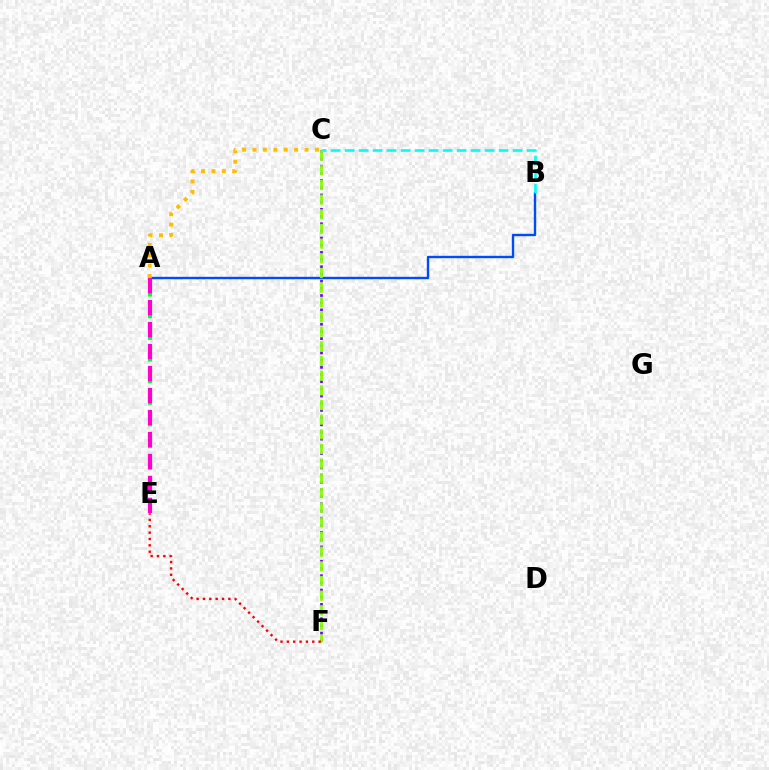{('C', 'F'): [{'color': '#7200ff', 'line_style': 'dotted', 'thickness': 1.95}, {'color': '#84ff00', 'line_style': 'dashed', 'thickness': 1.99}], ('A', 'B'): [{'color': '#004bff', 'line_style': 'solid', 'thickness': 1.72}], ('B', 'C'): [{'color': '#00fff6', 'line_style': 'dashed', 'thickness': 1.9}], ('A', 'E'): [{'color': '#00ff39', 'line_style': 'dashed', 'thickness': 2.94}, {'color': '#ff00cf', 'line_style': 'dashed', 'thickness': 2.99}], ('A', 'C'): [{'color': '#ffbd00', 'line_style': 'dotted', 'thickness': 2.83}], ('E', 'F'): [{'color': '#ff0000', 'line_style': 'dotted', 'thickness': 1.73}]}